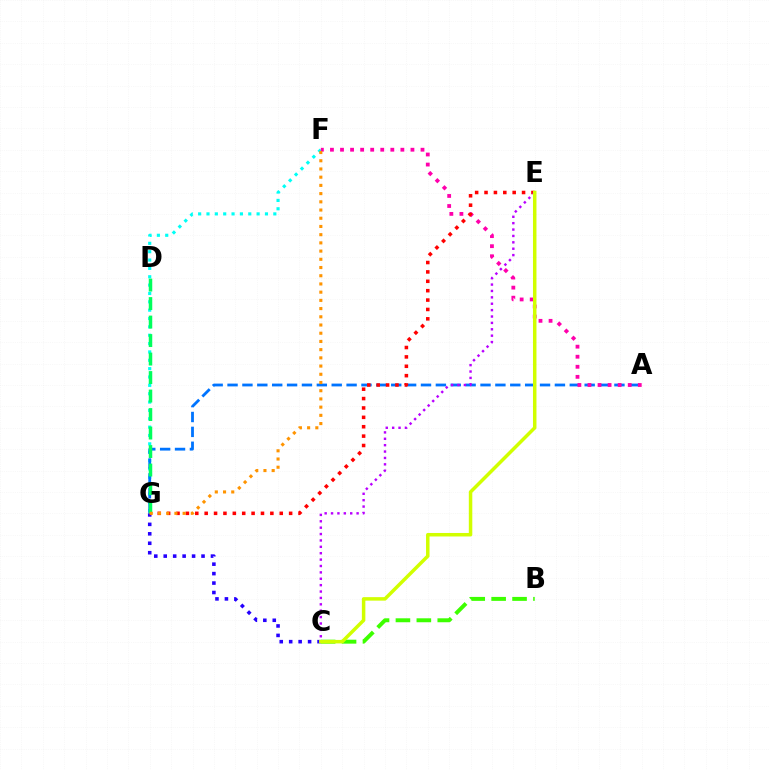{('F', 'G'): [{'color': '#00fff6', 'line_style': 'dotted', 'thickness': 2.27}, {'color': '#ff9400', 'line_style': 'dotted', 'thickness': 2.23}], ('A', 'G'): [{'color': '#0074ff', 'line_style': 'dashed', 'thickness': 2.02}], ('B', 'C'): [{'color': '#3dff00', 'line_style': 'dashed', 'thickness': 2.84}], ('C', 'G'): [{'color': '#2500ff', 'line_style': 'dotted', 'thickness': 2.57}], ('A', 'F'): [{'color': '#ff00ac', 'line_style': 'dotted', 'thickness': 2.73}], ('E', 'G'): [{'color': '#ff0000', 'line_style': 'dotted', 'thickness': 2.55}], ('C', 'E'): [{'color': '#b900ff', 'line_style': 'dotted', 'thickness': 1.74}, {'color': '#d1ff00', 'line_style': 'solid', 'thickness': 2.51}], ('D', 'G'): [{'color': '#00ff5c', 'line_style': 'dashed', 'thickness': 2.51}]}